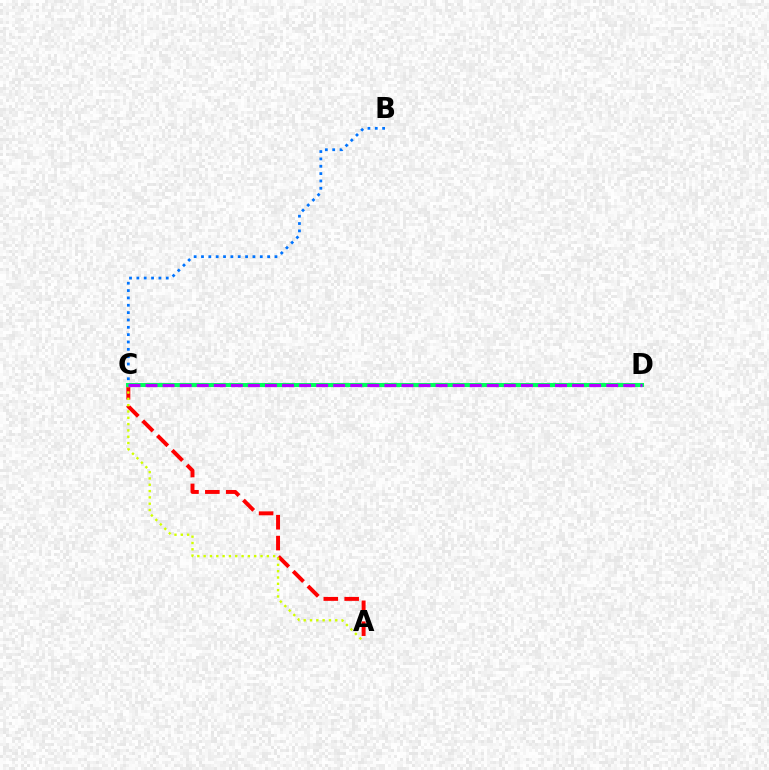{('A', 'C'): [{'color': '#ff0000', 'line_style': 'dashed', 'thickness': 2.83}, {'color': '#d1ff00', 'line_style': 'dotted', 'thickness': 1.72}], ('B', 'C'): [{'color': '#0074ff', 'line_style': 'dotted', 'thickness': 2.0}], ('C', 'D'): [{'color': '#00ff5c', 'line_style': 'solid', 'thickness': 2.93}, {'color': '#b900ff', 'line_style': 'dashed', 'thickness': 2.32}]}